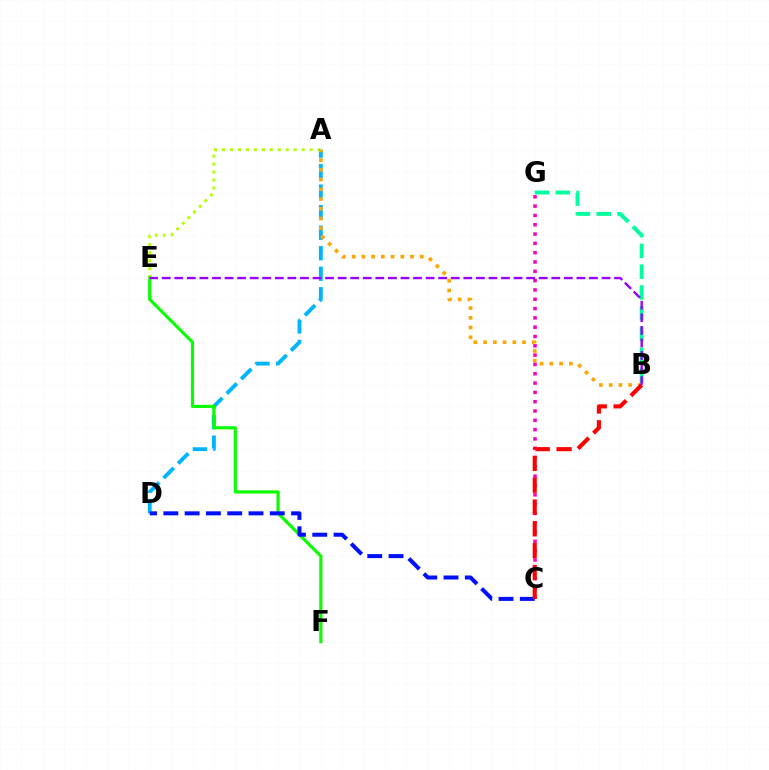{('A', 'E'): [{'color': '#b3ff00', 'line_style': 'dotted', 'thickness': 2.17}], ('A', 'D'): [{'color': '#00b5ff', 'line_style': 'dashed', 'thickness': 2.79}], ('A', 'B'): [{'color': '#ffa500', 'line_style': 'dotted', 'thickness': 2.65}], ('E', 'F'): [{'color': '#08ff00', 'line_style': 'solid', 'thickness': 2.26}], ('B', 'G'): [{'color': '#00ff9d', 'line_style': 'dashed', 'thickness': 2.82}], ('C', 'G'): [{'color': '#ff00bd', 'line_style': 'dotted', 'thickness': 2.53}], ('C', 'D'): [{'color': '#0010ff', 'line_style': 'dashed', 'thickness': 2.89}], ('B', 'C'): [{'color': '#ff0000', 'line_style': 'dashed', 'thickness': 2.96}], ('B', 'E'): [{'color': '#9b00ff', 'line_style': 'dashed', 'thickness': 1.71}]}